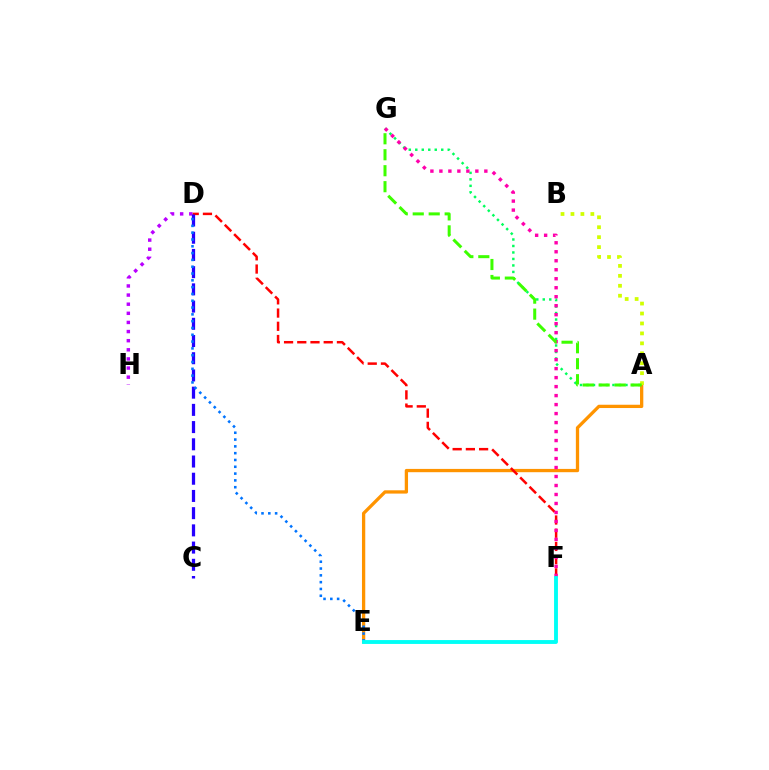{('A', 'E'): [{'color': '#ff9400', 'line_style': 'solid', 'thickness': 2.37}], ('D', 'F'): [{'color': '#ff0000', 'line_style': 'dashed', 'thickness': 1.8}], ('D', 'H'): [{'color': '#b900ff', 'line_style': 'dotted', 'thickness': 2.48}], ('C', 'D'): [{'color': '#2500ff', 'line_style': 'dashed', 'thickness': 2.34}], ('A', 'G'): [{'color': '#00ff5c', 'line_style': 'dotted', 'thickness': 1.76}, {'color': '#3dff00', 'line_style': 'dashed', 'thickness': 2.17}], ('A', 'B'): [{'color': '#d1ff00', 'line_style': 'dotted', 'thickness': 2.7}], ('D', 'E'): [{'color': '#0074ff', 'line_style': 'dotted', 'thickness': 1.85}], ('F', 'G'): [{'color': '#ff00ac', 'line_style': 'dotted', 'thickness': 2.44}], ('E', 'F'): [{'color': '#00fff6', 'line_style': 'solid', 'thickness': 2.78}]}